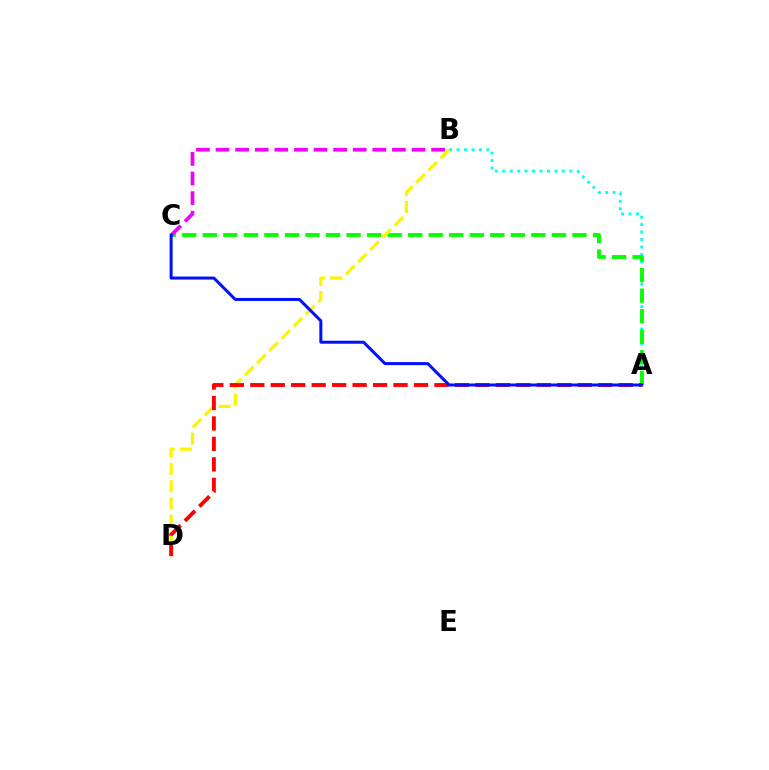{('A', 'B'): [{'color': '#00fff6', 'line_style': 'dotted', 'thickness': 2.03}], ('A', 'C'): [{'color': '#08ff00', 'line_style': 'dashed', 'thickness': 2.79}, {'color': '#0010ff', 'line_style': 'solid', 'thickness': 2.16}], ('B', 'C'): [{'color': '#ee00ff', 'line_style': 'dashed', 'thickness': 2.66}], ('B', 'D'): [{'color': '#fcf500', 'line_style': 'dashed', 'thickness': 2.34}], ('A', 'D'): [{'color': '#ff0000', 'line_style': 'dashed', 'thickness': 2.78}]}